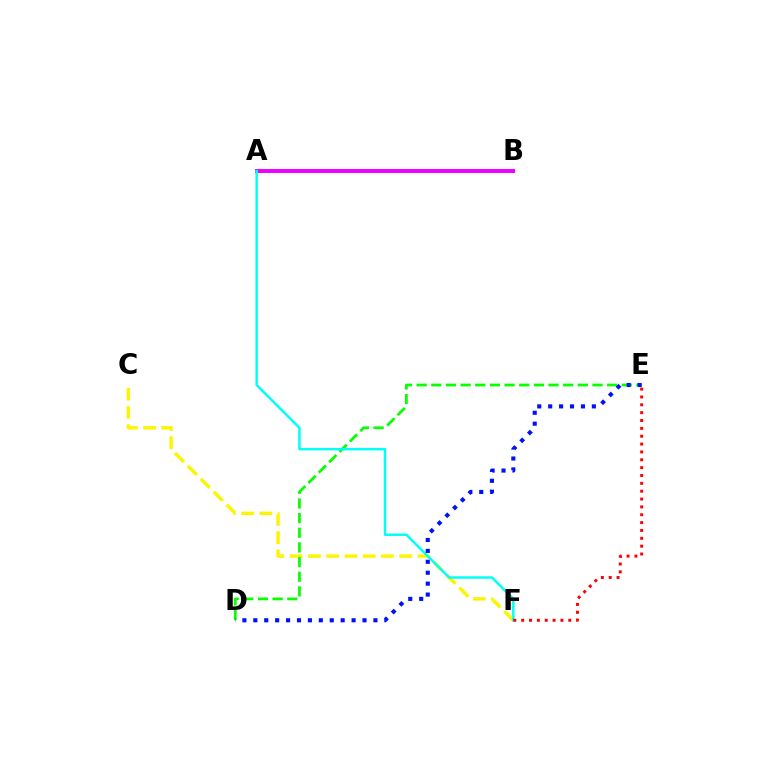{('C', 'F'): [{'color': '#fcf500', 'line_style': 'dashed', 'thickness': 2.48}], ('D', 'E'): [{'color': '#08ff00', 'line_style': 'dashed', 'thickness': 1.99}, {'color': '#0010ff', 'line_style': 'dotted', 'thickness': 2.97}], ('A', 'B'): [{'color': '#ee00ff', 'line_style': 'solid', 'thickness': 2.85}], ('A', 'F'): [{'color': '#00fff6', 'line_style': 'solid', 'thickness': 1.78}], ('E', 'F'): [{'color': '#ff0000', 'line_style': 'dotted', 'thickness': 2.13}]}